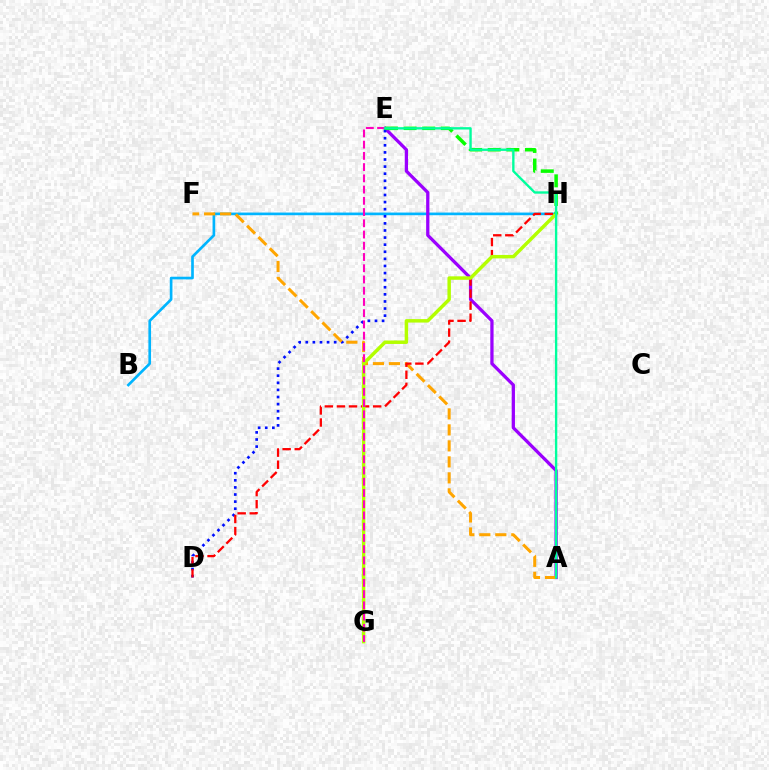{('B', 'H'): [{'color': '#00b5ff', 'line_style': 'solid', 'thickness': 1.92}], ('A', 'E'): [{'color': '#9b00ff', 'line_style': 'solid', 'thickness': 2.35}, {'color': '#00ff9d', 'line_style': 'solid', 'thickness': 1.7}], ('D', 'E'): [{'color': '#0010ff', 'line_style': 'dotted', 'thickness': 1.93}], ('A', 'F'): [{'color': '#ffa500', 'line_style': 'dashed', 'thickness': 2.17}], ('D', 'H'): [{'color': '#ff0000', 'line_style': 'dashed', 'thickness': 1.64}], ('G', 'H'): [{'color': '#b3ff00', 'line_style': 'solid', 'thickness': 2.49}], ('E', 'H'): [{'color': '#08ff00', 'line_style': 'dashed', 'thickness': 2.53}], ('E', 'G'): [{'color': '#ff00bd', 'line_style': 'dashed', 'thickness': 1.53}]}